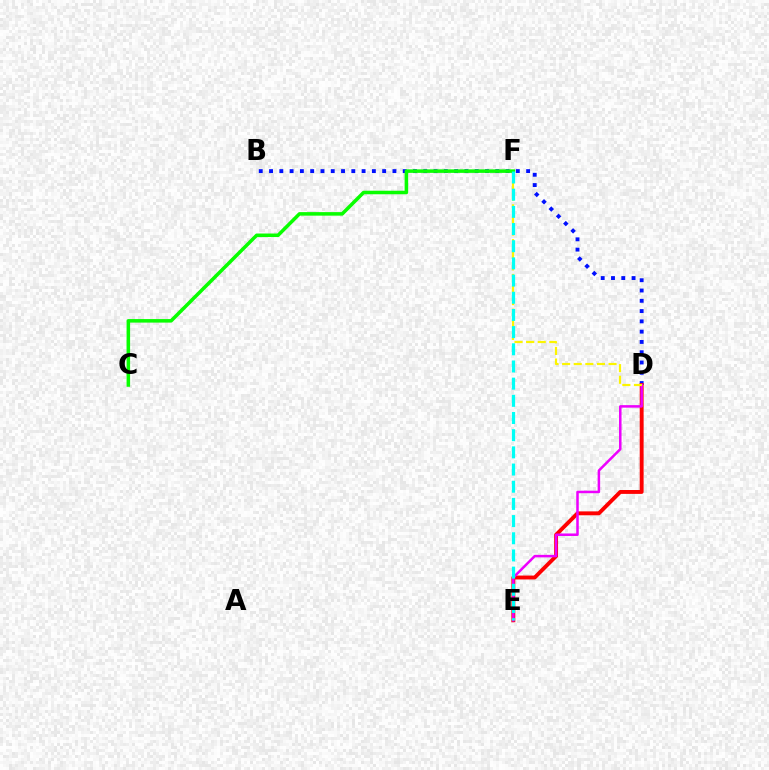{('B', 'D'): [{'color': '#0010ff', 'line_style': 'dotted', 'thickness': 2.79}], ('D', 'E'): [{'color': '#ff0000', 'line_style': 'solid', 'thickness': 2.8}, {'color': '#ee00ff', 'line_style': 'solid', 'thickness': 1.81}], ('D', 'F'): [{'color': '#fcf500', 'line_style': 'dashed', 'thickness': 1.58}], ('C', 'F'): [{'color': '#08ff00', 'line_style': 'solid', 'thickness': 2.54}], ('E', 'F'): [{'color': '#00fff6', 'line_style': 'dashed', 'thickness': 2.33}]}